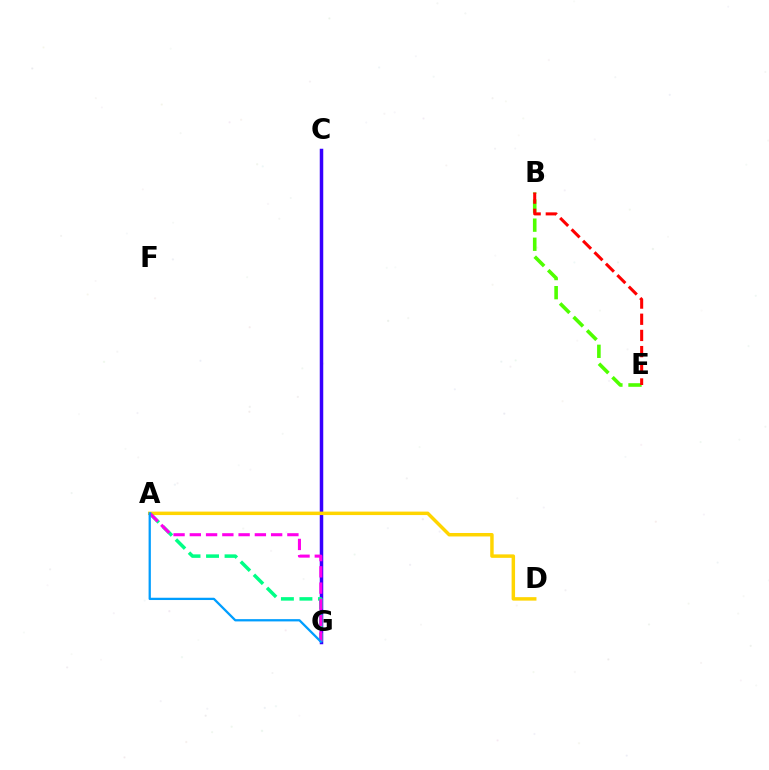{('B', 'E'): [{'color': '#4fff00', 'line_style': 'dashed', 'thickness': 2.59}, {'color': '#ff0000', 'line_style': 'dashed', 'thickness': 2.2}], ('C', 'G'): [{'color': '#3700ff', 'line_style': 'solid', 'thickness': 2.52}], ('A', 'D'): [{'color': '#ffd500', 'line_style': 'solid', 'thickness': 2.49}], ('A', 'G'): [{'color': '#00ff86', 'line_style': 'dashed', 'thickness': 2.52}, {'color': '#ff00ed', 'line_style': 'dashed', 'thickness': 2.21}, {'color': '#009eff', 'line_style': 'solid', 'thickness': 1.64}]}